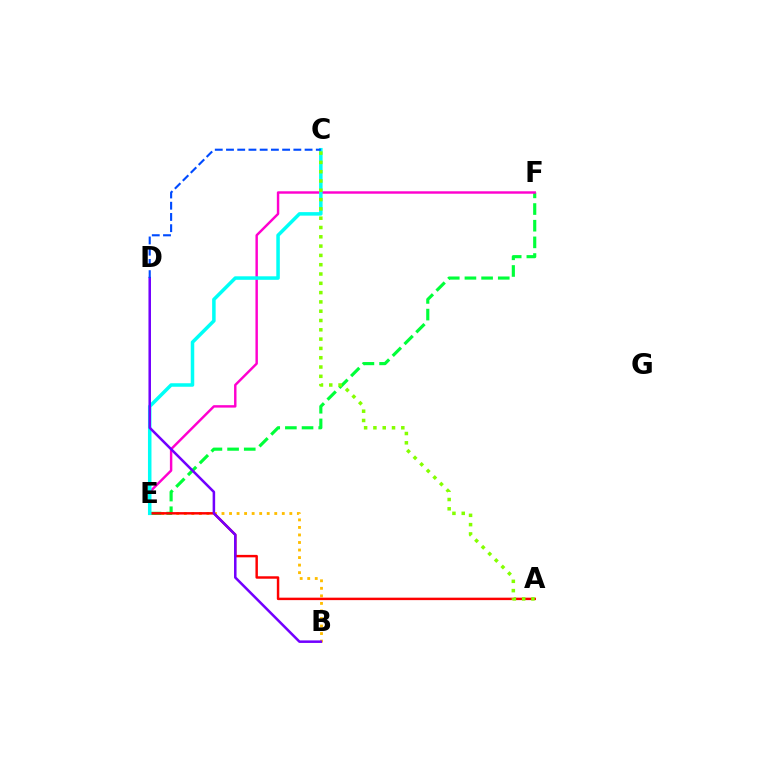{('B', 'E'): [{'color': '#ffbd00', 'line_style': 'dotted', 'thickness': 2.05}], ('E', 'F'): [{'color': '#00ff39', 'line_style': 'dashed', 'thickness': 2.26}, {'color': '#ff00cf', 'line_style': 'solid', 'thickness': 1.76}], ('A', 'E'): [{'color': '#ff0000', 'line_style': 'solid', 'thickness': 1.77}], ('C', 'E'): [{'color': '#00fff6', 'line_style': 'solid', 'thickness': 2.53}], ('B', 'D'): [{'color': '#7200ff', 'line_style': 'solid', 'thickness': 1.82}], ('A', 'C'): [{'color': '#84ff00', 'line_style': 'dotted', 'thickness': 2.53}], ('C', 'D'): [{'color': '#004bff', 'line_style': 'dashed', 'thickness': 1.53}]}